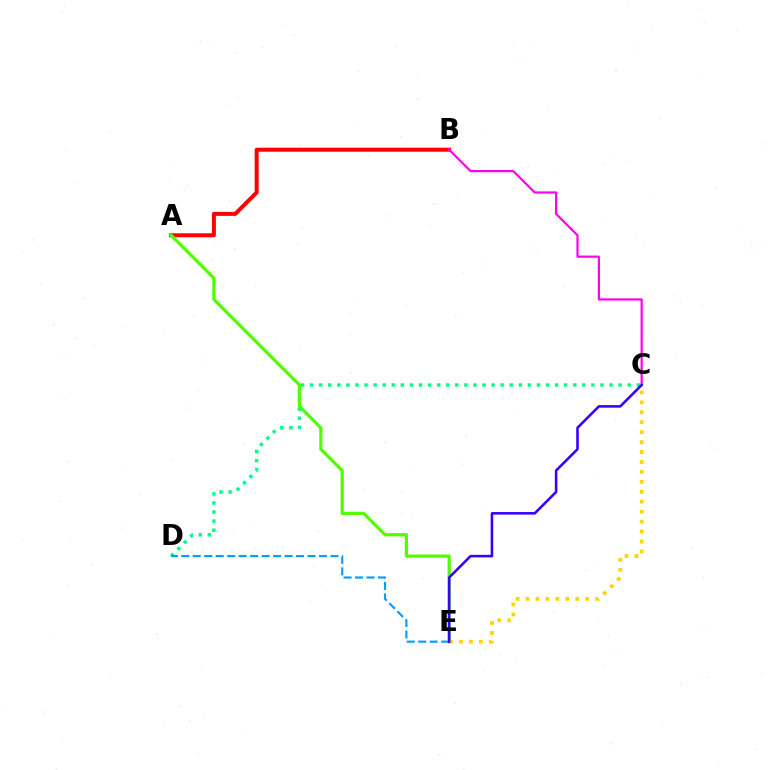{('C', 'D'): [{'color': '#00ff86', 'line_style': 'dotted', 'thickness': 2.47}], ('A', 'B'): [{'color': '#ff0000', 'line_style': 'solid', 'thickness': 2.88}], ('A', 'E'): [{'color': '#4fff00', 'line_style': 'solid', 'thickness': 2.31}], ('B', 'C'): [{'color': '#ff00ed', 'line_style': 'solid', 'thickness': 1.58}], ('C', 'E'): [{'color': '#ffd500', 'line_style': 'dotted', 'thickness': 2.7}, {'color': '#3700ff', 'line_style': 'solid', 'thickness': 1.84}], ('D', 'E'): [{'color': '#009eff', 'line_style': 'dashed', 'thickness': 1.56}]}